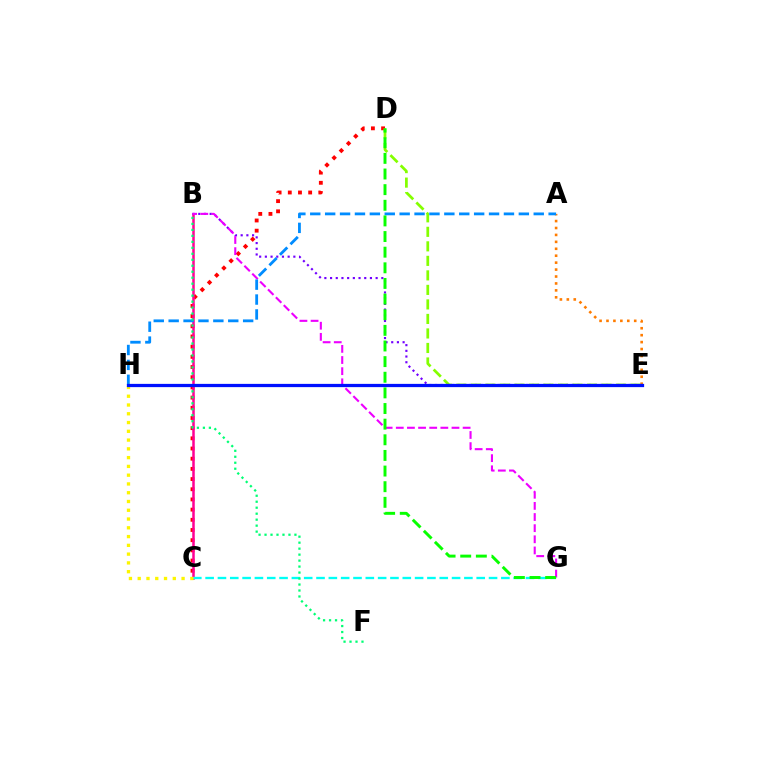{('C', 'D'): [{'color': '#ff0000', 'line_style': 'dotted', 'thickness': 2.77}], ('B', 'C'): [{'color': '#ff0094', 'line_style': 'solid', 'thickness': 1.81}], ('D', 'E'): [{'color': '#84ff00', 'line_style': 'dashed', 'thickness': 1.97}], ('C', 'G'): [{'color': '#00fff6', 'line_style': 'dashed', 'thickness': 1.67}], ('A', 'E'): [{'color': '#ff7c00', 'line_style': 'dotted', 'thickness': 1.88}], ('B', 'E'): [{'color': '#7200ff', 'line_style': 'dotted', 'thickness': 1.55}], ('B', 'G'): [{'color': '#ee00ff', 'line_style': 'dashed', 'thickness': 1.51}], ('C', 'H'): [{'color': '#fcf500', 'line_style': 'dotted', 'thickness': 2.38}], ('A', 'H'): [{'color': '#008cff', 'line_style': 'dashed', 'thickness': 2.02}], ('B', 'F'): [{'color': '#00ff74', 'line_style': 'dotted', 'thickness': 1.62}], ('D', 'G'): [{'color': '#08ff00', 'line_style': 'dashed', 'thickness': 2.12}], ('E', 'H'): [{'color': '#0010ff', 'line_style': 'solid', 'thickness': 2.34}]}